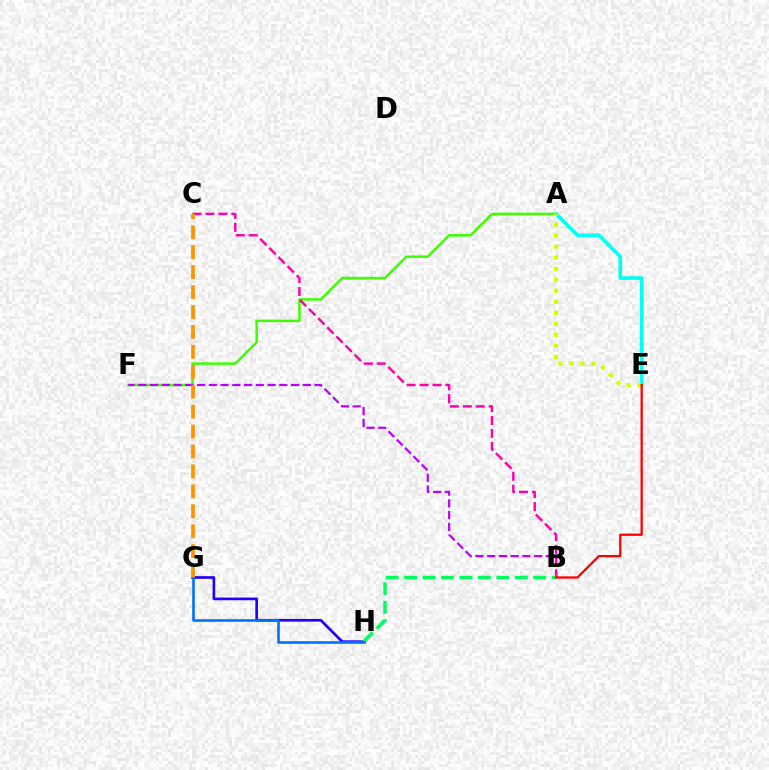{('A', 'F'): [{'color': '#3dff00', 'line_style': 'solid', 'thickness': 1.79}], ('B', 'F'): [{'color': '#b900ff', 'line_style': 'dashed', 'thickness': 1.6}], ('A', 'E'): [{'color': '#00fff6', 'line_style': 'solid', 'thickness': 2.64}, {'color': '#d1ff00', 'line_style': 'dotted', 'thickness': 2.99}], ('B', 'C'): [{'color': '#ff00ac', 'line_style': 'dashed', 'thickness': 1.76}], ('G', 'H'): [{'color': '#2500ff', 'line_style': 'solid', 'thickness': 1.95}, {'color': '#0074ff', 'line_style': 'solid', 'thickness': 1.89}], ('C', 'G'): [{'color': '#ff9400', 'line_style': 'dashed', 'thickness': 2.71}], ('B', 'H'): [{'color': '#00ff5c', 'line_style': 'dashed', 'thickness': 2.51}], ('B', 'E'): [{'color': '#ff0000', 'line_style': 'solid', 'thickness': 1.65}]}